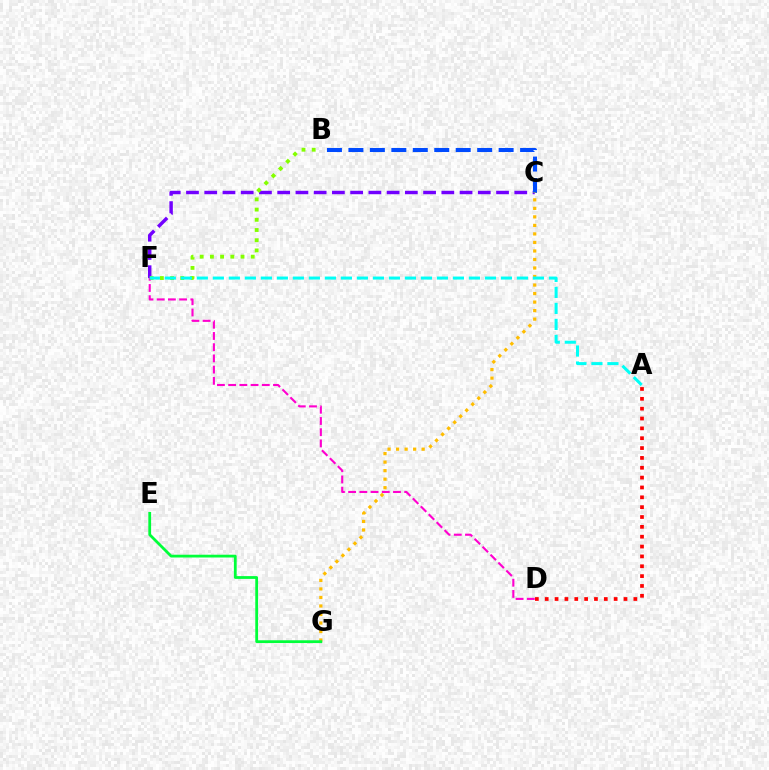{('C', 'F'): [{'color': '#7200ff', 'line_style': 'dashed', 'thickness': 2.48}], ('B', 'F'): [{'color': '#84ff00', 'line_style': 'dotted', 'thickness': 2.77}], ('A', 'D'): [{'color': '#ff0000', 'line_style': 'dotted', 'thickness': 2.68}], ('B', 'C'): [{'color': '#004bff', 'line_style': 'dashed', 'thickness': 2.92}], ('D', 'F'): [{'color': '#ff00cf', 'line_style': 'dashed', 'thickness': 1.52}], ('C', 'G'): [{'color': '#ffbd00', 'line_style': 'dotted', 'thickness': 2.32}], ('E', 'G'): [{'color': '#00ff39', 'line_style': 'solid', 'thickness': 2.01}], ('A', 'F'): [{'color': '#00fff6', 'line_style': 'dashed', 'thickness': 2.17}]}